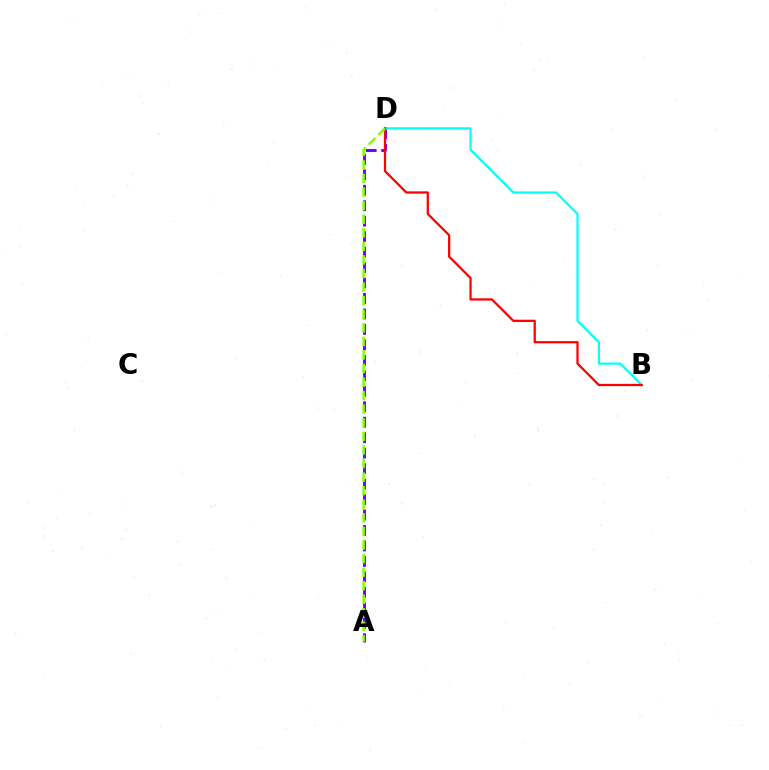{('A', 'D'): [{'color': '#7200ff', 'line_style': 'dashed', 'thickness': 2.1}, {'color': '#84ff00', 'line_style': 'dashed', 'thickness': 1.84}], ('B', 'D'): [{'color': '#00fff6', 'line_style': 'solid', 'thickness': 1.58}, {'color': '#ff0000', 'line_style': 'solid', 'thickness': 1.63}]}